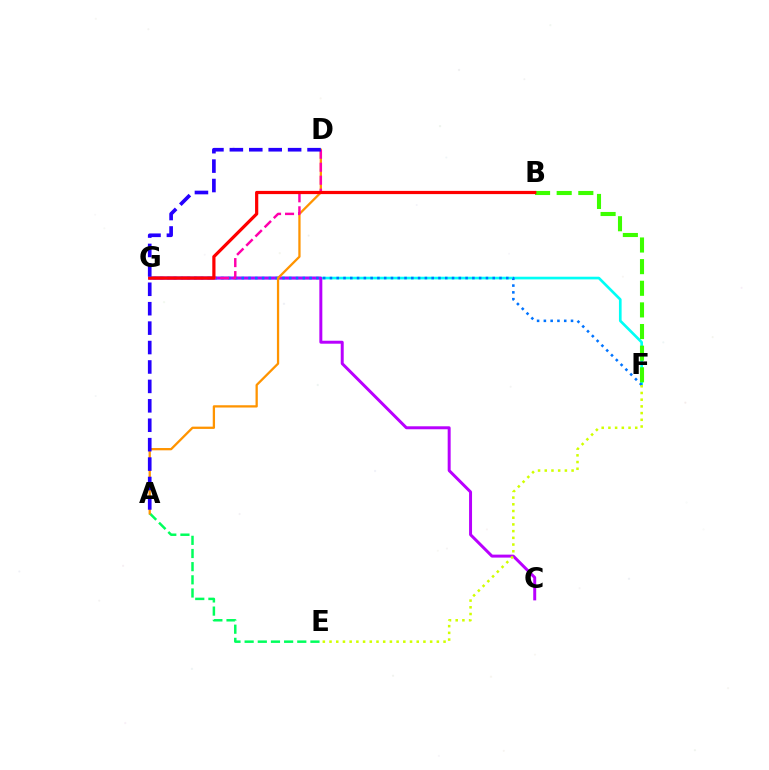{('F', 'G'): [{'color': '#00fff6', 'line_style': 'solid', 'thickness': 1.92}, {'color': '#0074ff', 'line_style': 'dotted', 'thickness': 1.84}], ('C', 'G'): [{'color': '#b900ff', 'line_style': 'solid', 'thickness': 2.14}], ('A', 'E'): [{'color': '#00ff5c', 'line_style': 'dashed', 'thickness': 1.79}], ('A', 'D'): [{'color': '#ff9400', 'line_style': 'solid', 'thickness': 1.64}, {'color': '#2500ff', 'line_style': 'dashed', 'thickness': 2.64}], ('D', 'G'): [{'color': '#ff00ac', 'line_style': 'dashed', 'thickness': 1.76}], ('E', 'F'): [{'color': '#d1ff00', 'line_style': 'dotted', 'thickness': 1.82}], ('B', 'F'): [{'color': '#3dff00', 'line_style': 'dashed', 'thickness': 2.94}], ('B', 'G'): [{'color': '#ff0000', 'line_style': 'solid', 'thickness': 2.31}]}